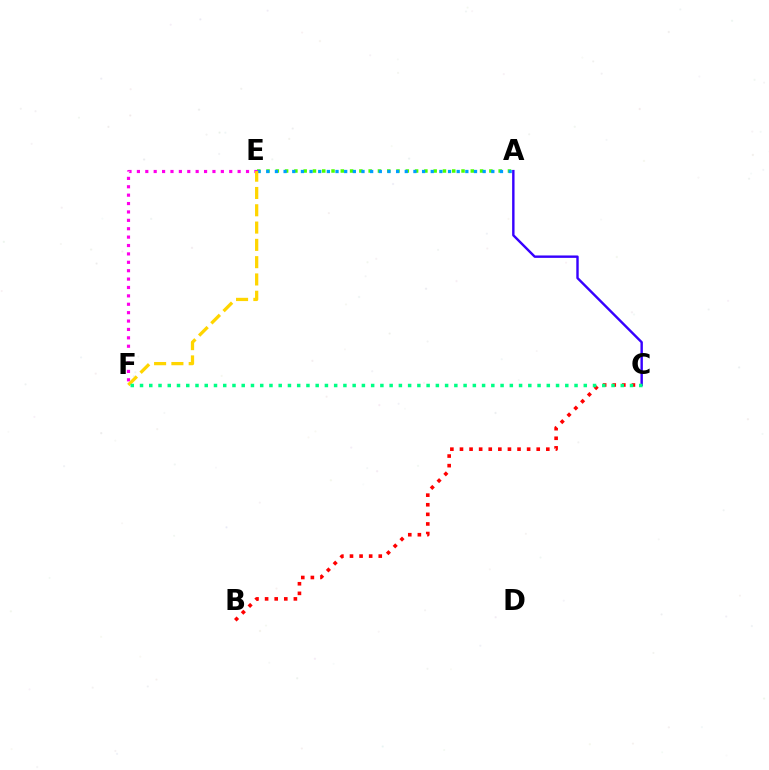{('A', 'E'): [{'color': '#4fff00', 'line_style': 'dotted', 'thickness': 2.52}, {'color': '#009eff', 'line_style': 'dotted', 'thickness': 2.35}], ('B', 'C'): [{'color': '#ff0000', 'line_style': 'dotted', 'thickness': 2.61}], ('E', 'F'): [{'color': '#ff00ed', 'line_style': 'dotted', 'thickness': 2.28}, {'color': '#ffd500', 'line_style': 'dashed', 'thickness': 2.35}], ('A', 'C'): [{'color': '#3700ff', 'line_style': 'solid', 'thickness': 1.74}], ('C', 'F'): [{'color': '#00ff86', 'line_style': 'dotted', 'thickness': 2.51}]}